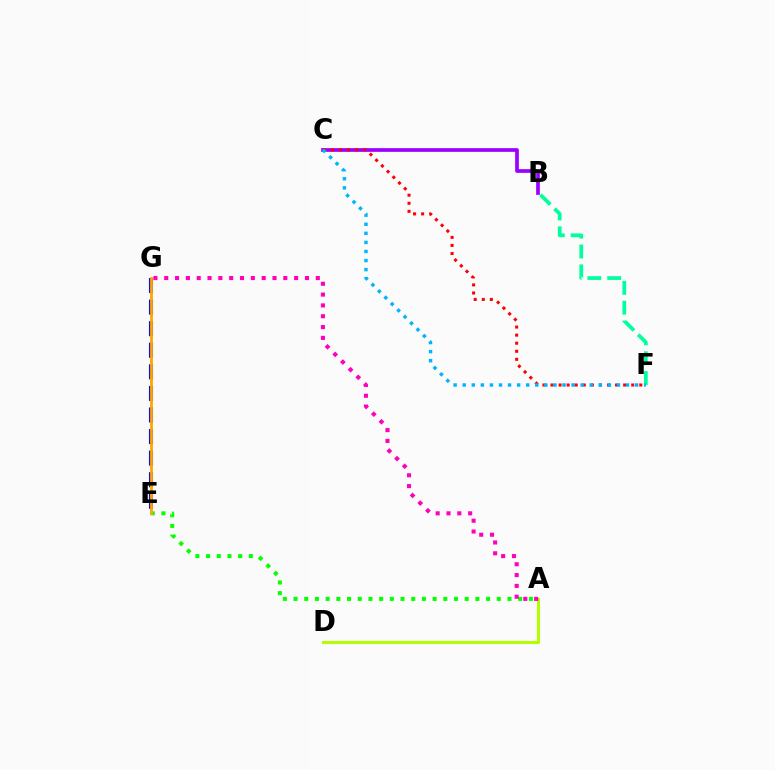{('A', 'E'): [{'color': '#08ff00', 'line_style': 'dotted', 'thickness': 2.91}], ('A', 'D'): [{'color': '#b3ff00', 'line_style': 'solid', 'thickness': 2.2}], ('B', 'C'): [{'color': '#9b00ff', 'line_style': 'solid', 'thickness': 2.67}], ('B', 'F'): [{'color': '#00ff9d', 'line_style': 'dashed', 'thickness': 2.7}], ('C', 'F'): [{'color': '#ff0000', 'line_style': 'dotted', 'thickness': 2.19}, {'color': '#00b5ff', 'line_style': 'dotted', 'thickness': 2.47}], ('E', 'G'): [{'color': '#0010ff', 'line_style': 'dashed', 'thickness': 2.93}, {'color': '#ffa500', 'line_style': 'solid', 'thickness': 2.0}], ('A', 'G'): [{'color': '#ff00bd', 'line_style': 'dotted', 'thickness': 2.94}]}